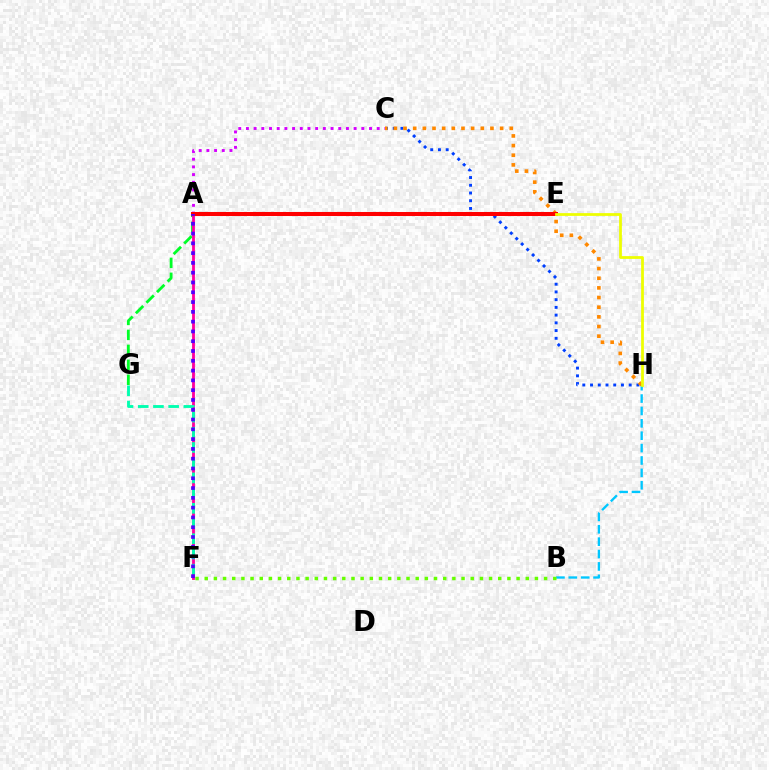{('A', 'G'): [{'color': '#00ff27', 'line_style': 'dashed', 'thickness': 2.03}], ('B', 'H'): [{'color': '#00c7ff', 'line_style': 'dashed', 'thickness': 1.68}], ('A', 'F'): [{'color': '#ff00a0', 'line_style': 'solid', 'thickness': 2.04}, {'color': '#4f00ff', 'line_style': 'dotted', 'thickness': 2.66}], ('A', 'C'): [{'color': '#d600ff', 'line_style': 'dotted', 'thickness': 2.09}], ('C', 'H'): [{'color': '#003fff', 'line_style': 'dotted', 'thickness': 2.1}, {'color': '#ff8800', 'line_style': 'dotted', 'thickness': 2.62}], ('F', 'G'): [{'color': '#00ffaf', 'line_style': 'dashed', 'thickness': 2.07}], ('A', 'E'): [{'color': '#ff0000', 'line_style': 'solid', 'thickness': 2.9}], ('B', 'F'): [{'color': '#66ff00', 'line_style': 'dotted', 'thickness': 2.49}], ('E', 'H'): [{'color': '#eeff00', 'line_style': 'solid', 'thickness': 1.99}]}